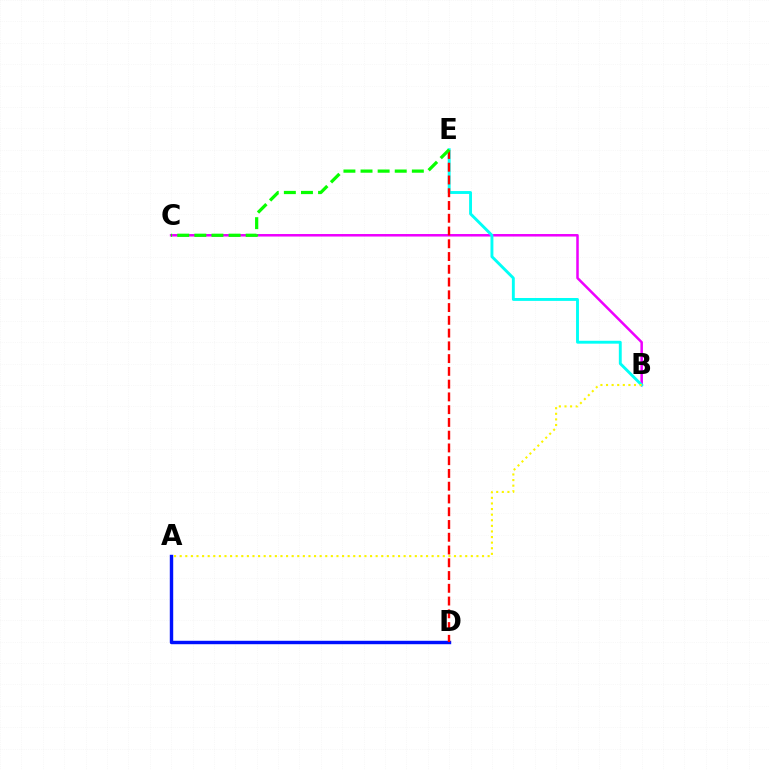{('A', 'D'): [{'color': '#0010ff', 'line_style': 'solid', 'thickness': 2.47}], ('B', 'C'): [{'color': '#ee00ff', 'line_style': 'solid', 'thickness': 1.81}], ('B', 'E'): [{'color': '#00fff6', 'line_style': 'solid', 'thickness': 2.08}], ('D', 'E'): [{'color': '#ff0000', 'line_style': 'dashed', 'thickness': 1.73}], ('C', 'E'): [{'color': '#08ff00', 'line_style': 'dashed', 'thickness': 2.32}], ('A', 'B'): [{'color': '#fcf500', 'line_style': 'dotted', 'thickness': 1.52}]}